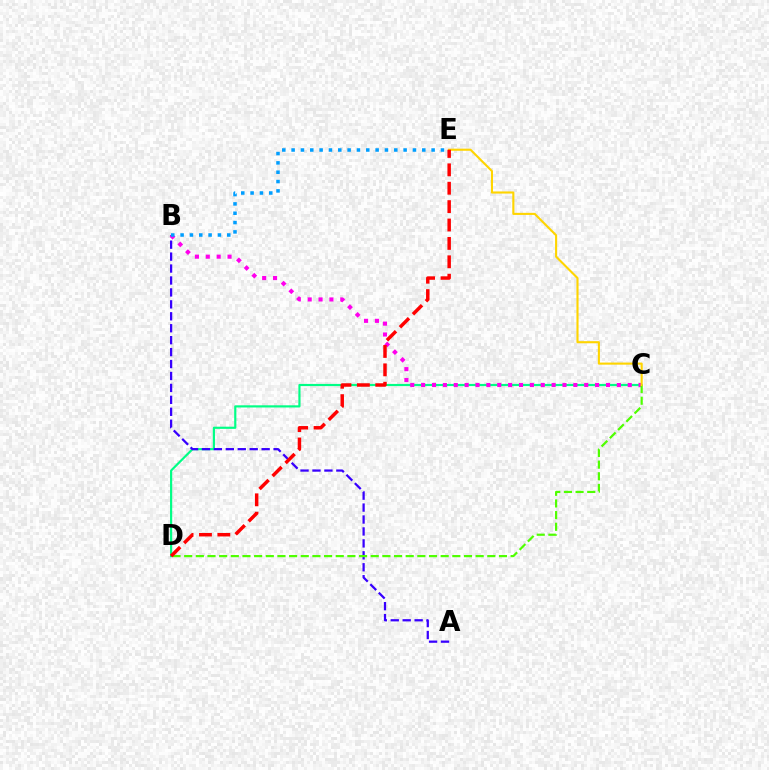{('C', 'D'): [{'color': '#00ff86', 'line_style': 'solid', 'thickness': 1.56}, {'color': '#4fff00', 'line_style': 'dashed', 'thickness': 1.58}], ('A', 'B'): [{'color': '#3700ff', 'line_style': 'dashed', 'thickness': 1.62}], ('B', 'C'): [{'color': '#ff00ed', 'line_style': 'dotted', 'thickness': 2.95}], ('B', 'E'): [{'color': '#009eff', 'line_style': 'dotted', 'thickness': 2.54}], ('C', 'E'): [{'color': '#ffd500', 'line_style': 'solid', 'thickness': 1.52}], ('D', 'E'): [{'color': '#ff0000', 'line_style': 'dashed', 'thickness': 2.5}]}